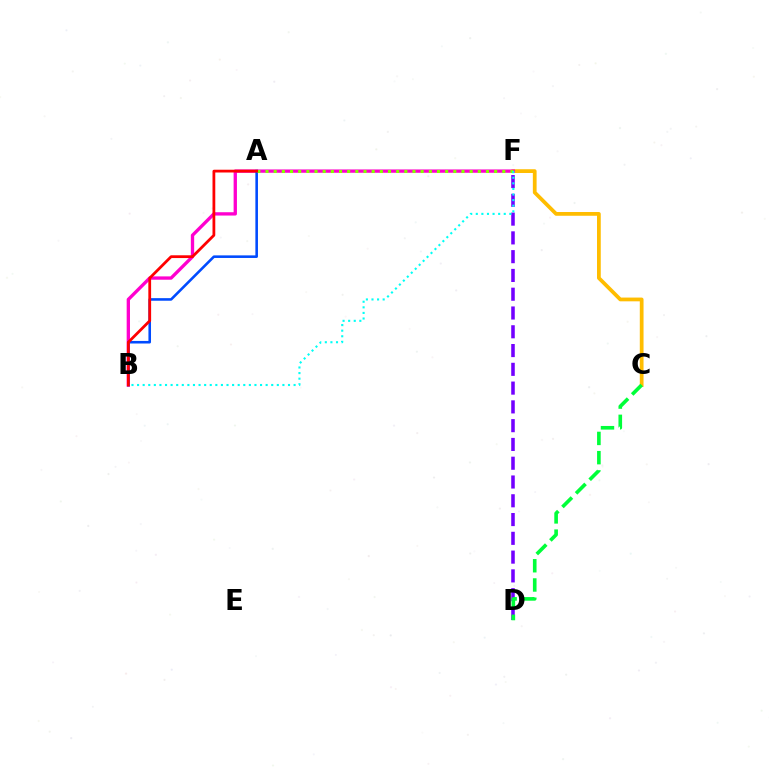{('C', 'F'): [{'color': '#ffbd00', 'line_style': 'solid', 'thickness': 2.7}], ('B', 'F'): [{'color': '#ff00cf', 'line_style': 'solid', 'thickness': 2.39}, {'color': '#00fff6', 'line_style': 'dotted', 'thickness': 1.52}], ('A', 'B'): [{'color': '#004bff', 'line_style': 'solid', 'thickness': 1.86}, {'color': '#ff0000', 'line_style': 'solid', 'thickness': 2.0}], ('D', 'F'): [{'color': '#7200ff', 'line_style': 'dashed', 'thickness': 2.55}], ('A', 'F'): [{'color': '#84ff00', 'line_style': 'dotted', 'thickness': 2.22}], ('C', 'D'): [{'color': '#00ff39', 'line_style': 'dashed', 'thickness': 2.61}]}